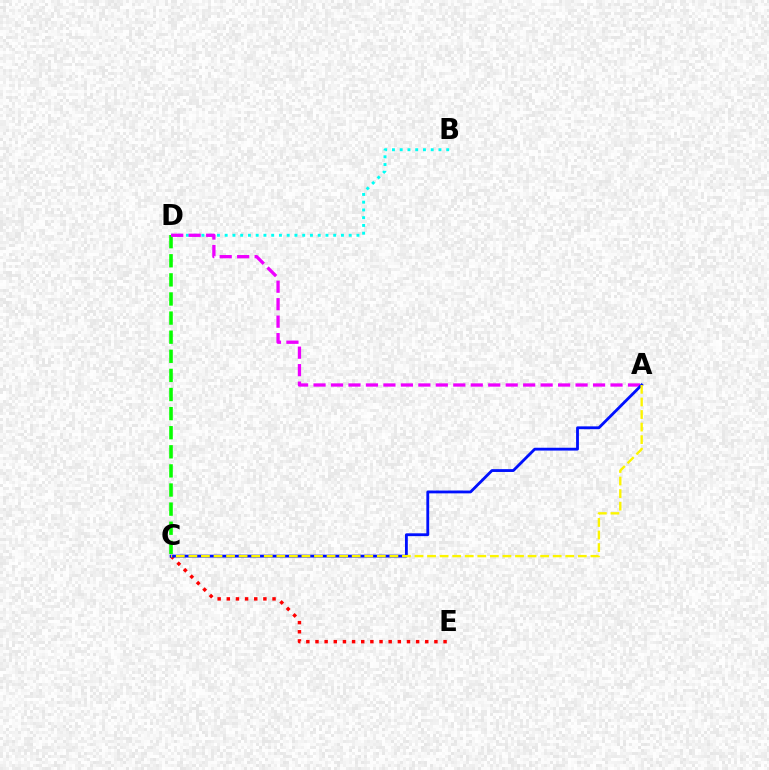{('C', 'D'): [{'color': '#08ff00', 'line_style': 'dashed', 'thickness': 2.6}], ('B', 'D'): [{'color': '#00fff6', 'line_style': 'dotted', 'thickness': 2.11}], ('C', 'E'): [{'color': '#ff0000', 'line_style': 'dotted', 'thickness': 2.49}], ('A', 'D'): [{'color': '#ee00ff', 'line_style': 'dashed', 'thickness': 2.37}], ('A', 'C'): [{'color': '#0010ff', 'line_style': 'solid', 'thickness': 2.04}, {'color': '#fcf500', 'line_style': 'dashed', 'thickness': 1.71}]}